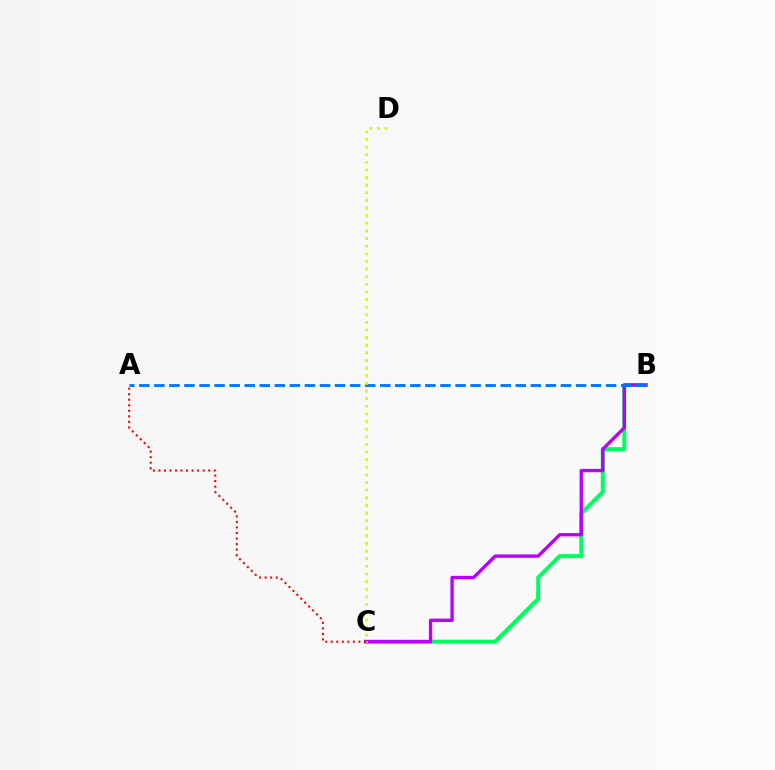{('B', 'C'): [{'color': '#00ff5c', 'line_style': 'solid', 'thickness': 2.89}, {'color': '#b900ff', 'line_style': 'solid', 'thickness': 2.4}], ('A', 'B'): [{'color': '#0074ff', 'line_style': 'dashed', 'thickness': 2.05}], ('C', 'D'): [{'color': '#d1ff00', 'line_style': 'dotted', 'thickness': 2.07}], ('A', 'C'): [{'color': '#ff0000', 'line_style': 'dotted', 'thickness': 1.5}]}